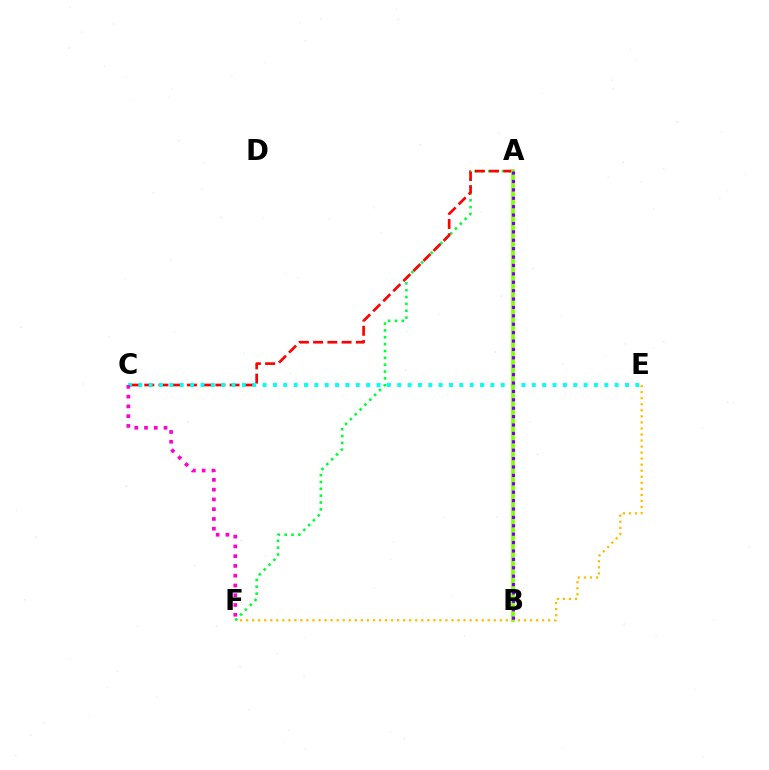{('E', 'F'): [{'color': '#ffbd00', 'line_style': 'dotted', 'thickness': 1.64}], ('A', 'F'): [{'color': '#00ff39', 'line_style': 'dotted', 'thickness': 1.86}], ('A', 'C'): [{'color': '#ff0000', 'line_style': 'dashed', 'thickness': 1.93}], ('C', 'E'): [{'color': '#00fff6', 'line_style': 'dotted', 'thickness': 2.81}], ('C', 'F'): [{'color': '#ff00cf', 'line_style': 'dotted', 'thickness': 2.65}], ('A', 'B'): [{'color': '#004bff', 'line_style': 'solid', 'thickness': 1.62}, {'color': '#84ff00', 'line_style': 'solid', 'thickness': 2.56}, {'color': '#7200ff', 'line_style': 'dotted', 'thickness': 2.28}]}